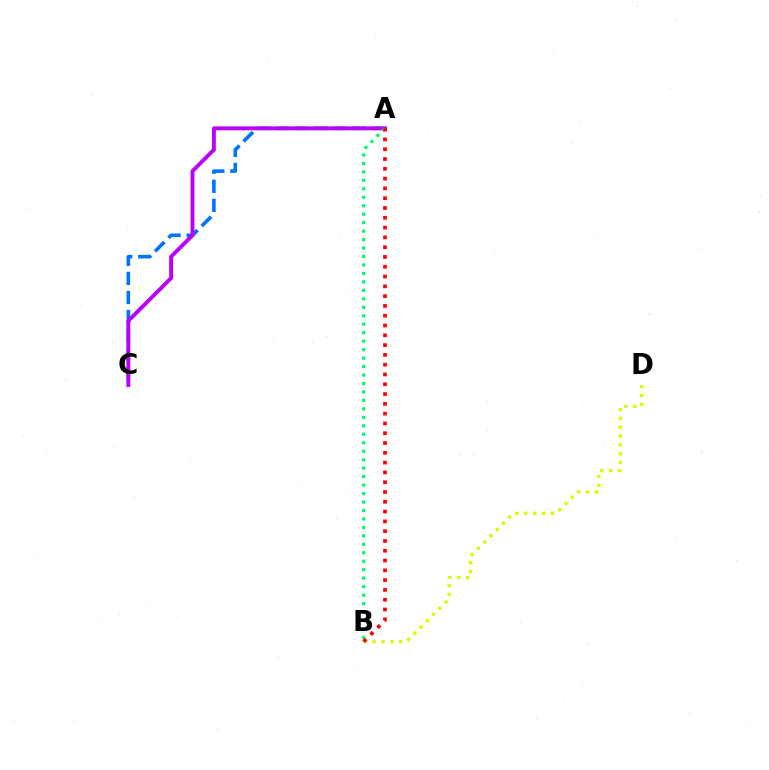{('A', 'C'): [{'color': '#0074ff', 'line_style': 'dashed', 'thickness': 2.59}, {'color': '#b900ff', 'line_style': 'solid', 'thickness': 2.8}], ('B', 'D'): [{'color': '#d1ff00', 'line_style': 'dotted', 'thickness': 2.4}], ('A', 'B'): [{'color': '#00ff5c', 'line_style': 'dotted', 'thickness': 2.3}, {'color': '#ff0000', 'line_style': 'dotted', 'thickness': 2.66}]}